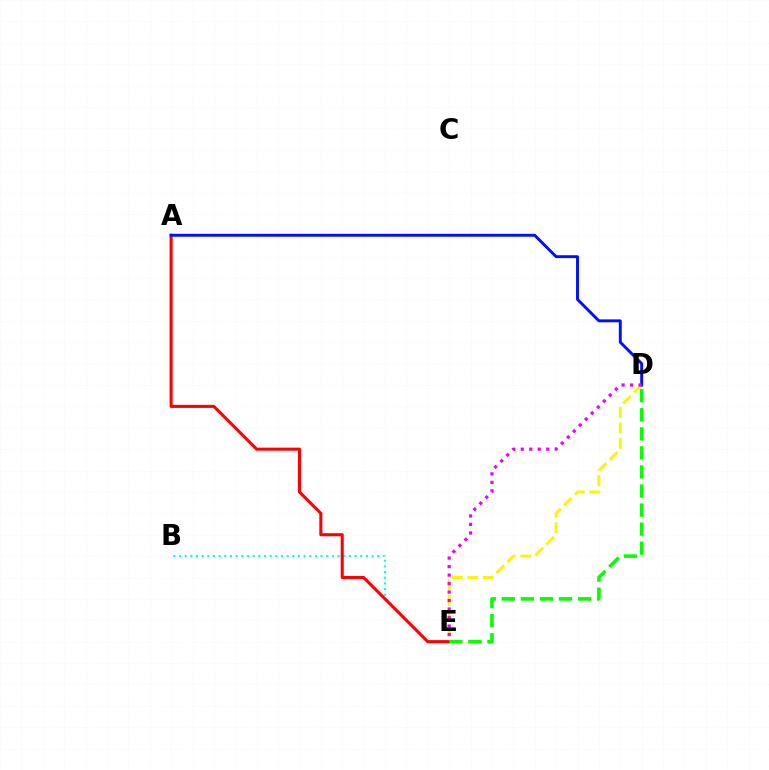{('B', 'E'): [{'color': '#00fff6', 'line_style': 'dotted', 'thickness': 1.54}], ('D', 'E'): [{'color': '#fcf500', 'line_style': 'dashed', 'thickness': 2.1}, {'color': '#08ff00', 'line_style': 'dashed', 'thickness': 2.59}, {'color': '#ee00ff', 'line_style': 'dotted', 'thickness': 2.31}], ('A', 'E'): [{'color': '#ff0000', 'line_style': 'solid', 'thickness': 2.21}], ('A', 'D'): [{'color': '#0010ff', 'line_style': 'solid', 'thickness': 2.1}]}